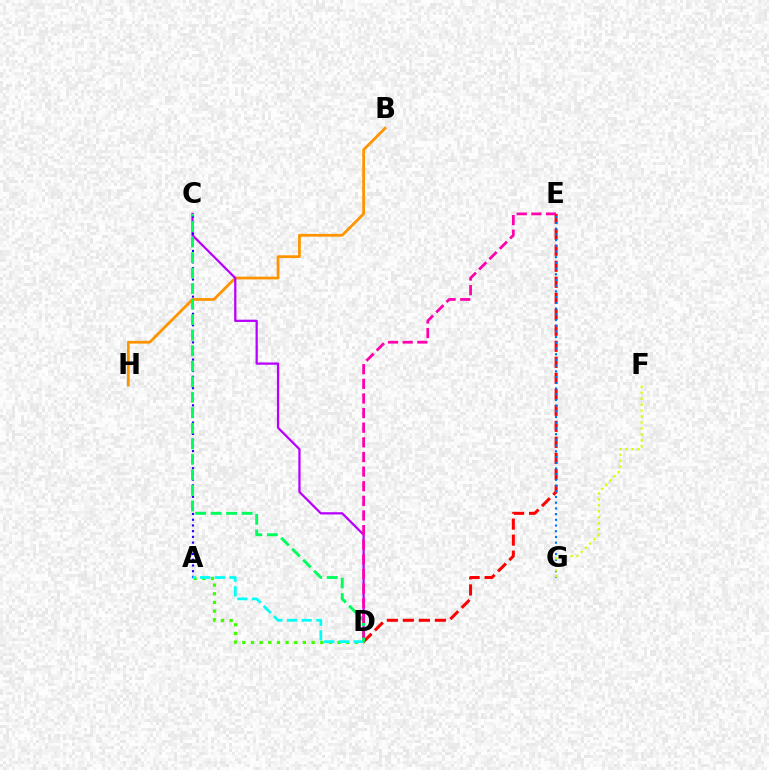{('B', 'H'): [{'color': '#ff9400', 'line_style': 'solid', 'thickness': 2.0}], ('C', 'D'): [{'color': '#b900ff', 'line_style': 'solid', 'thickness': 1.62}, {'color': '#00ff5c', 'line_style': 'dashed', 'thickness': 2.11}], ('A', 'C'): [{'color': '#2500ff', 'line_style': 'dotted', 'thickness': 1.55}], ('A', 'D'): [{'color': '#3dff00', 'line_style': 'dotted', 'thickness': 2.35}, {'color': '#00fff6', 'line_style': 'dashed', 'thickness': 1.99}], ('D', 'E'): [{'color': '#ff0000', 'line_style': 'dashed', 'thickness': 2.17}, {'color': '#ff00ac', 'line_style': 'dashed', 'thickness': 1.99}], ('E', 'G'): [{'color': '#0074ff', 'line_style': 'dotted', 'thickness': 1.55}], ('F', 'G'): [{'color': '#d1ff00', 'line_style': 'dotted', 'thickness': 1.62}]}